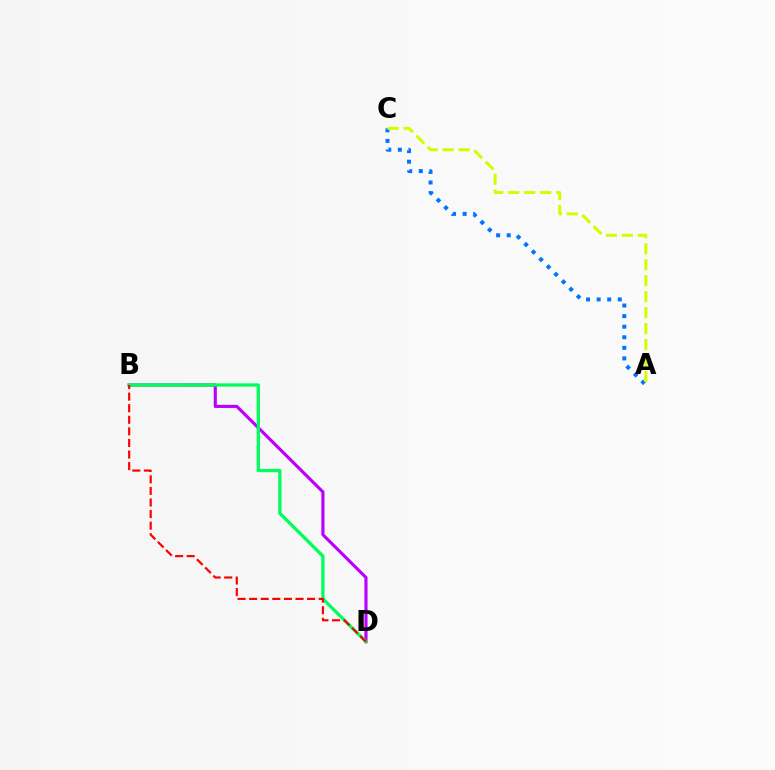{('B', 'D'): [{'color': '#b900ff', 'line_style': 'solid', 'thickness': 2.26}, {'color': '#00ff5c', 'line_style': 'solid', 'thickness': 2.36}, {'color': '#ff0000', 'line_style': 'dashed', 'thickness': 1.57}], ('A', 'C'): [{'color': '#0074ff', 'line_style': 'dotted', 'thickness': 2.87}, {'color': '#d1ff00', 'line_style': 'dashed', 'thickness': 2.17}]}